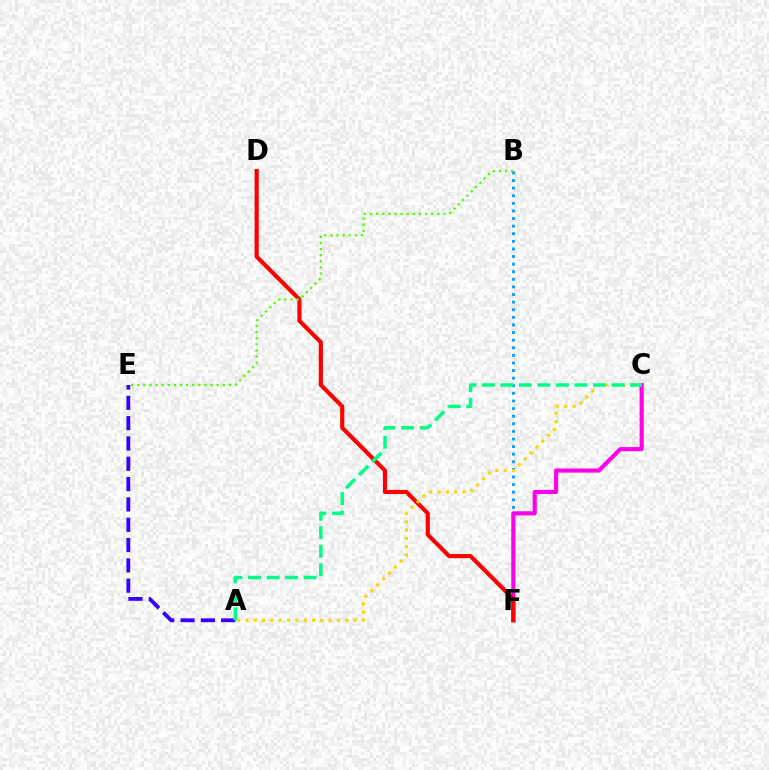{('B', 'F'): [{'color': '#009eff', 'line_style': 'dotted', 'thickness': 2.07}], ('C', 'F'): [{'color': '#ff00ed', 'line_style': 'solid', 'thickness': 2.97}], ('D', 'F'): [{'color': '#ff0000', 'line_style': 'solid', 'thickness': 2.99}], ('A', 'E'): [{'color': '#3700ff', 'line_style': 'dashed', 'thickness': 2.76}], ('A', 'C'): [{'color': '#ffd500', 'line_style': 'dotted', 'thickness': 2.26}, {'color': '#00ff86', 'line_style': 'dashed', 'thickness': 2.51}], ('B', 'E'): [{'color': '#4fff00', 'line_style': 'dotted', 'thickness': 1.66}]}